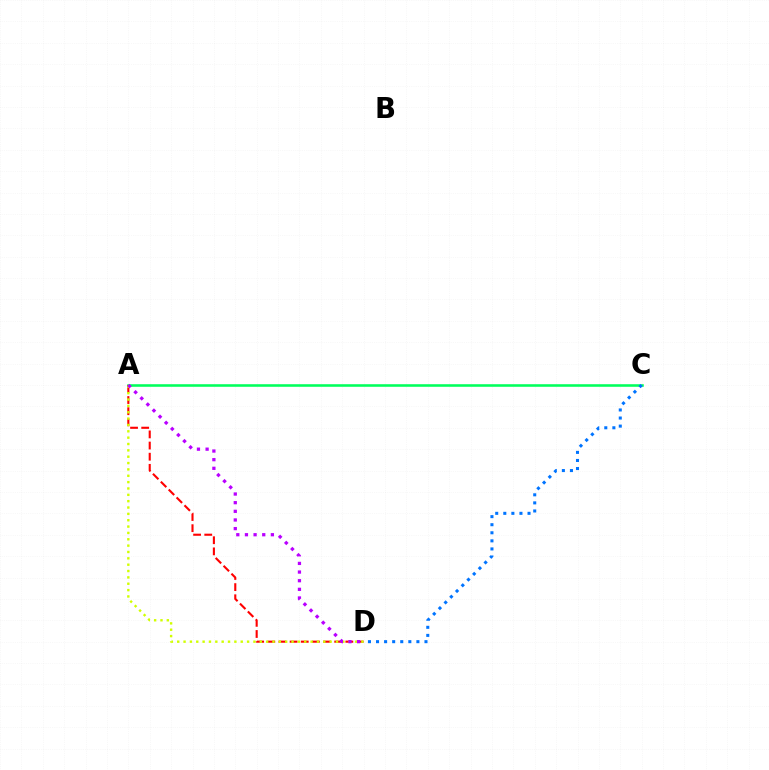{('A', 'C'): [{'color': '#00ff5c', 'line_style': 'solid', 'thickness': 1.85}], ('A', 'D'): [{'color': '#ff0000', 'line_style': 'dashed', 'thickness': 1.51}, {'color': '#d1ff00', 'line_style': 'dotted', 'thickness': 1.73}, {'color': '#b900ff', 'line_style': 'dotted', 'thickness': 2.35}], ('C', 'D'): [{'color': '#0074ff', 'line_style': 'dotted', 'thickness': 2.19}]}